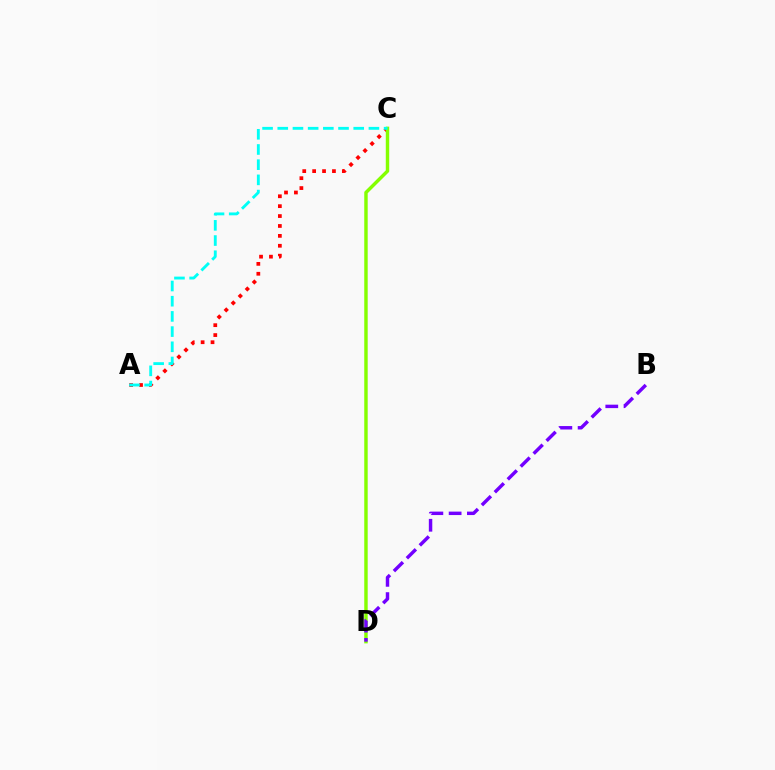{('A', 'C'): [{'color': '#ff0000', 'line_style': 'dotted', 'thickness': 2.69}, {'color': '#00fff6', 'line_style': 'dashed', 'thickness': 2.06}], ('C', 'D'): [{'color': '#84ff00', 'line_style': 'solid', 'thickness': 2.47}], ('B', 'D'): [{'color': '#7200ff', 'line_style': 'dashed', 'thickness': 2.48}]}